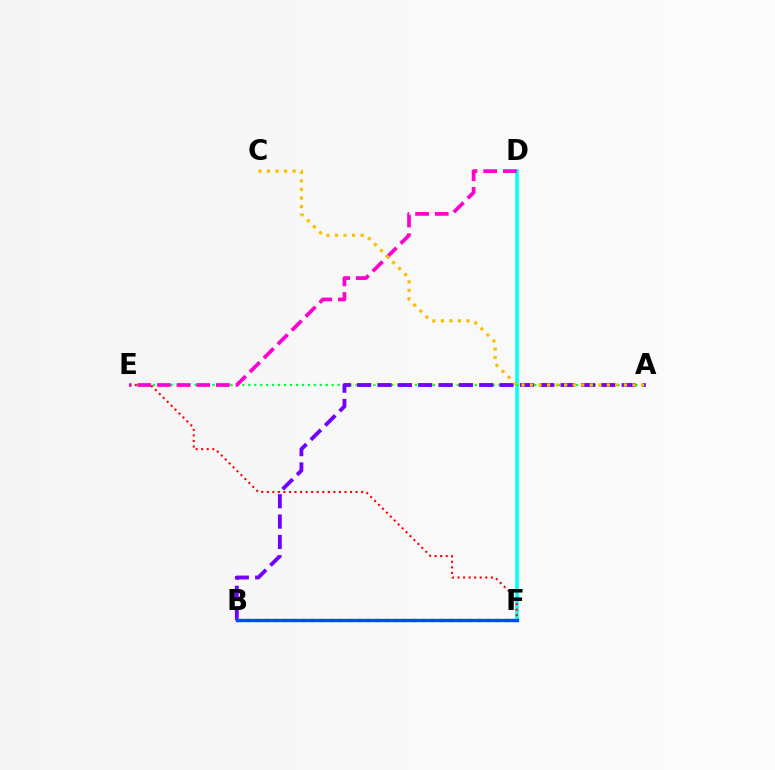{('D', 'F'): [{'color': '#00fff6', 'line_style': 'solid', 'thickness': 2.56}], ('A', 'E'): [{'color': '#00ff39', 'line_style': 'dotted', 'thickness': 1.62}], ('A', 'B'): [{'color': '#7200ff', 'line_style': 'dashed', 'thickness': 2.76}], ('E', 'F'): [{'color': '#ff0000', 'line_style': 'dotted', 'thickness': 1.51}], ('B', 'F'): [{'color': '#84ff00', 'line_style': 'dotted', 'thickness': 2.51}, {'color': '#004bff', 'line_style': 'solid', 'thickness': 2.41}], ('D', 'E'): [{'color': '#ff00cf', 'line_style': 'dashed', 'thickness': 2.67}], ('A', 'C'): [{'color': '#ffbd00', 'line_style': 'dotted', 'thickness': 2.32}]}